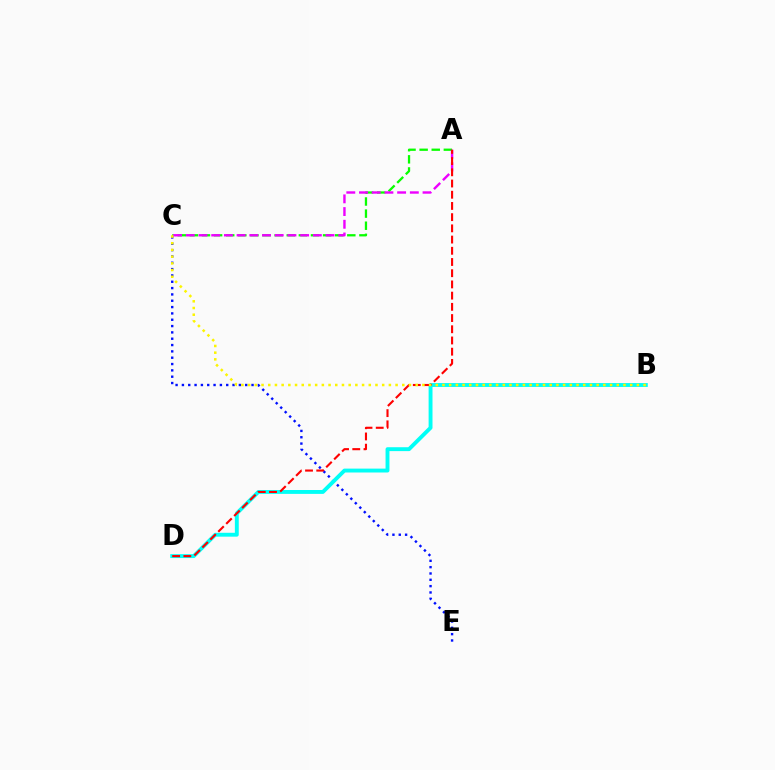{('C', 'E'): [{'color': '#0010ff', 'line_style': 'dotted', 'thickness': 1.72}], ('A', 'C'): [{'color': '#08ff00', 'line_style': 'dashed', 'thickness': 1.65}, {'color': '#ee00ff', 'line_style': 'dashed', 'thickness': 1.73}], ('B', 'D'): [{'color': '#00fff6', 'line_style': 'solid', 'thickness': 2.8}], ('A', 'D'): [{'color': '#ff0000', 'line_style': 'dashed', 'thickness': 1.52}], ('B', 'C'): [{'color': '#fcf500', 'line_style': 'dotted', 'thickness': 1.82}]}